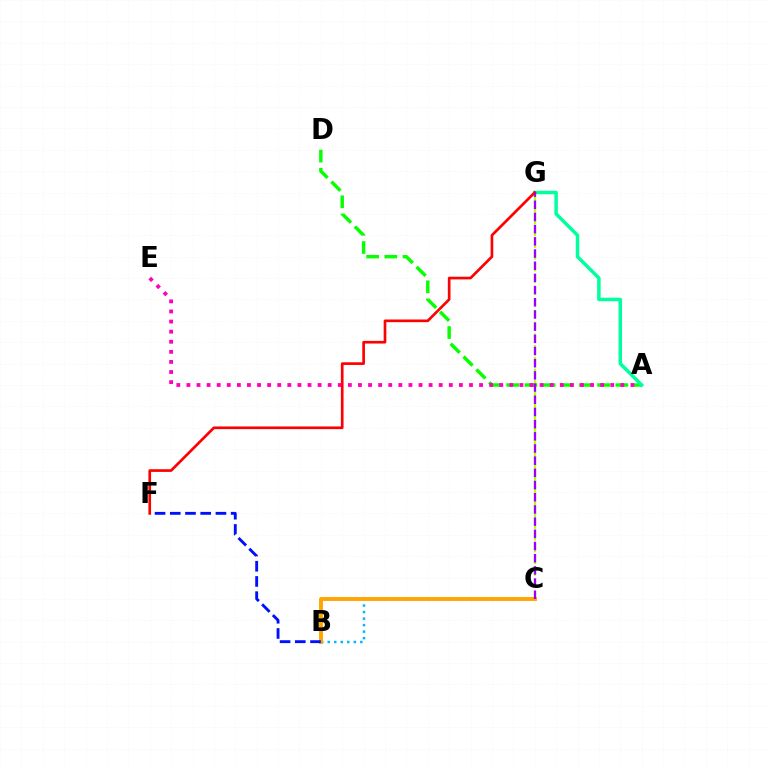{('B', 'C'): [{'color': '#00b5ff', 'line_style': 'dotted', 'thickness': 1.77}, {'color': '#ffa500', 'line_style': 'solid', 'thickness': 2.81}], ('A', 'D'): [{'color': '#08ff00', 'line_style': 'dashed', 'thickness': 2.47}], ('C', 'G'): [{'color': '#b3ff00', 'line_style': 'dashed', 'thickness': 1.59}, {'color': '#9b00ff', 'line_style': 'dashed', 'thickness': 1.66}], ('A', 'E'): [{'color': '#ff00bd', 'line_style': 'dotted', 'thickness': 2.74}], ('A', 'G'): [{'color': '#00ff9d', 'line_style': 'solid', 'thickness': 2.51}], ('B', 'F'): [{'color': '#0010ff', 'line_style': 'dashed', 'thickness': 2.07}], ('F', 'G'): [{'color': '#ff0000', 'line_style': 'solid', 'thickness': 1.93}]}